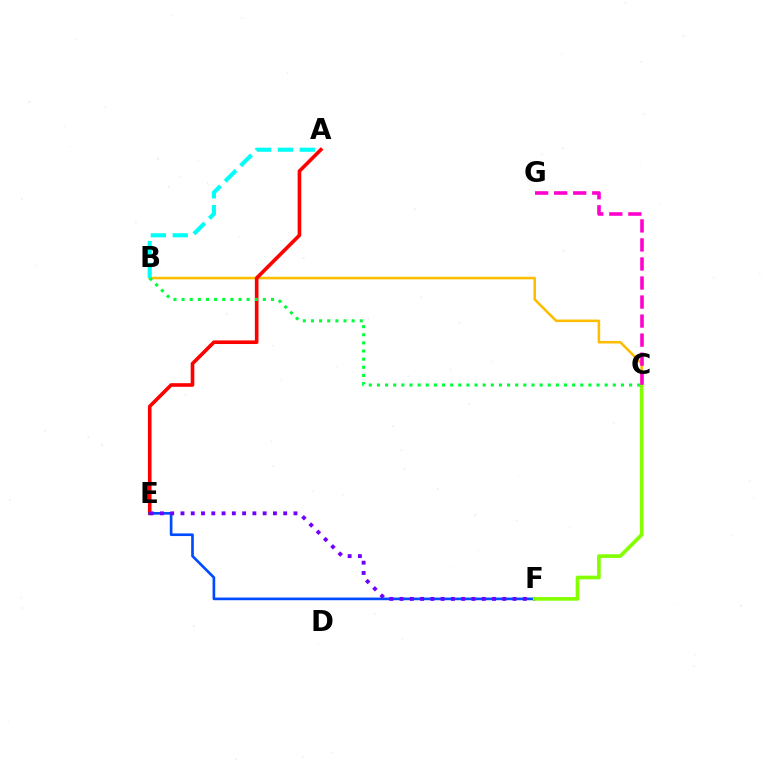{('B', 'C'): [{'color': '#ffbd00', 'line_style': 'solid', 'thickness': 1.84}, {'color': '#00ff39', 'line_style': 'dotted', 'thickness': 2.21}], ('A', 'E'): [{'color': '#ff0000', 'line_style': 'solid', 'thickness': 2.61}], ('E', 'F'): [{'color': '#004bff', 'line_style': 'solid', 'thickness': 1.92}, {'color': '#7200ff', 'line_style': 'dotted', 'thickness': 2.79}], ('C', 'F'): [{'color': '#84ff00', 'line_style': 'solid', 'thickness': 2.64}], ('C', 'G'): [{'color': '#ff00cf', 'line_style': 'dashed', 'thickness': 2.59}], ('A', 'B'): [{'color': '#00fff6', 'line_style': 'dashed', 'thickness': 2.97}]}